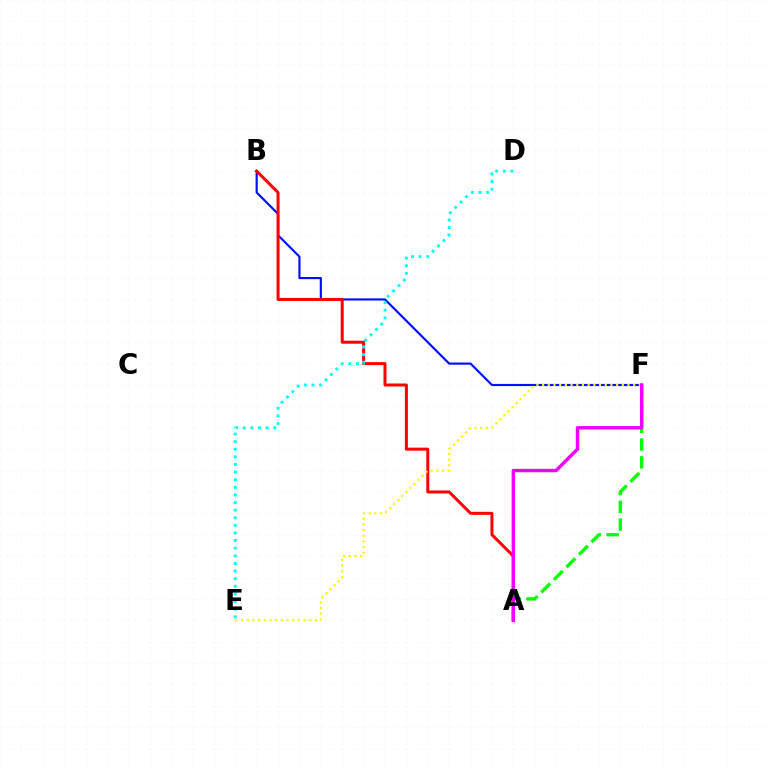{('A', 'F'): [{'color': '#08ff00', 'line_style': 'dashed', 'thickness': 2.42}, {'color': '#ee00ff', 'line_style': 'solid', 'thickness': 2.45}], ('B', 'F'): [{'color': '#0010ff', 'line_style': 'solid', 'thickness': 1.56}], ('A', 'B'): [{'color': '#ff0000', 'line_style': 'solid', 'thickness': 2.17}], ('D', 'E'): [{'color': '#00fff6', 'line_style': 'dotted', 'thickness': 2.07}], ('E', 'F'): [{'color': '#fcf500', 'line_style': 'dotted', 'thickness': 1.55}]}